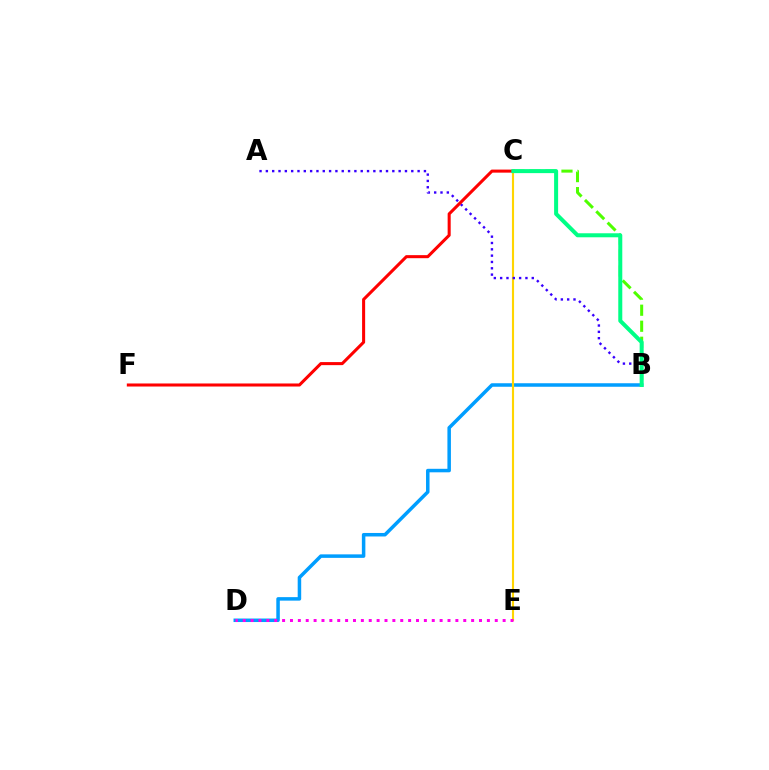{('B', 'D'): [{'color': '#009eff', 'line_style': 'solid', 'thickness': 2.52}], ('C', 'E'): [{'color': '#ffd500', 'line_style': 'solid', 'thickness': 1.54}], ('B', 'C'): [{'color': '#4fff00', 'line_style': 'dashed', 'thickness': 2.18}, {'color': '#00ff86', 'line_style': 'solid', 'thickness': 2.89}], ('A', 'B'): [{'color': '#3700ff', 'line_style': 'dotted', 'thickness': 1.72}], ('C', 'F'): [{'color': '#ff0000', 'line_style': 'solid', 'thickness': 2.2}], ('D', 'E'): [{'color': '#ff00ed', 'line_style': 'dotted', 'thickness': 2.14}]}